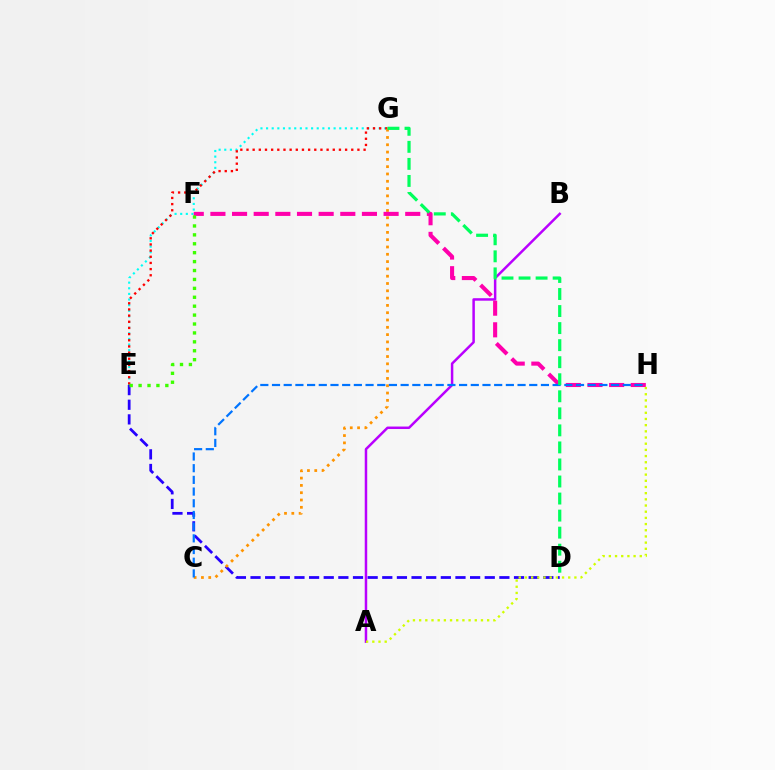{('D', 'E'): [{'color': '#2500ff', 'line_style': 'dashed', 'thickness': 1.99}], ('E', 'G'): [{'color': '#00fff6', 'line_style': 'dotted', 'thickness': 1.53}, {'color': '#ff0000', 'line_style': 'dotted', 'thickness': 1.67}], ('A', 'B'): [{'color': '#b900ff', 'line_style': 'solid', 'thickness': 1.79}], ('C', 'G'): [{'color': '#ff9400', 'line_style': 'dotted', 'thickness': 1.98}], ('F', 'H'): [{'color': '#ff00ac', 'line_style': 'dashed', 'thickness': 2.94}], ('C', 'H'): [{'color': '#0074ff', 'line_style': 'dashed', 'thickness': 1.59}], ('E', 'F'): [{'color': '#3dff00', 'line_style': 'dotted', 'thickness': 2.42}], ('A', 'H'): [{'color': '#d1ff00', 'line_style': 'dotted', 'thickness': 1.68}], ('D', 'G'): [{'color': '#00ff5c', 'line_style': 'dashed', 'thickness': 2.32}]}